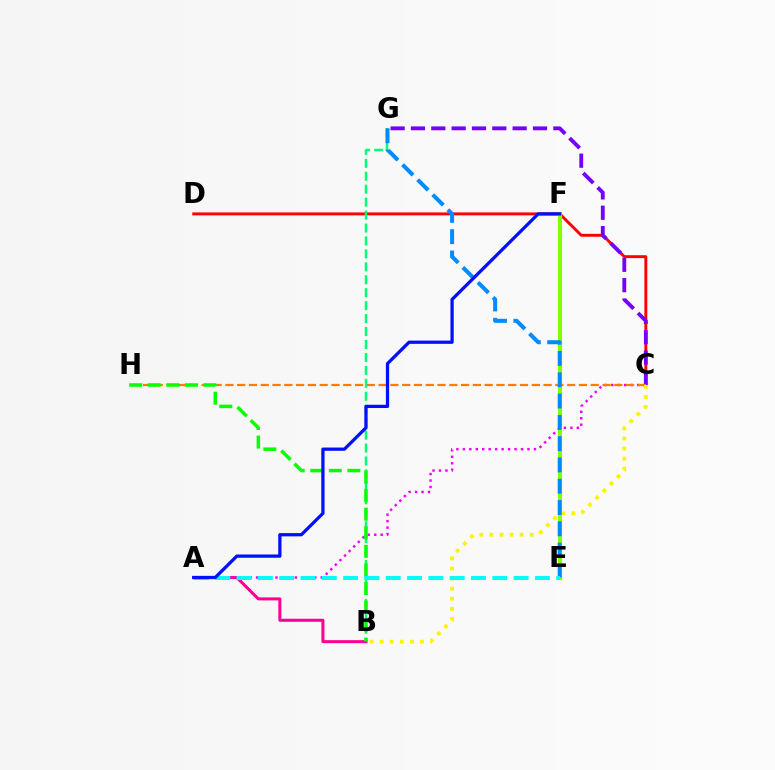{('C', 'D'): [{'color': '#ff0000', 'line_style': 'solid', 'thickness': 2.1}], ('E', 'F'): [{'color': '#84ff00', 'line_style': 'solid', 'thickness': 2.98}], ('B', 'G'): [{'color': '#00ff74', 'line_style': 'dashed', 'thickness': 1.76}], ('A', 'B'): [{'color': '#ff0094', 'line_style': 'solid', 'thickness': 2.18}], ('A', 'C'): [{'color': '#ee00ff', 'line_style': 'dotted', 'thickness': 1.76}], ('C', 'G'): [{'color': '#7200ff', 'line_style': 'dashed', 'thickness': 2.76}], ('C', 'H'): [{'color': '#ff7c00', 'line_style': 'dashed', 'thickness': 1.6}], ('B', 'H'): [{'color': '#08ff00', 'line_style': 'dashed', 'thickness': 2.52}], ('B', 'C'): [{'color': '#fcf500', 'line_style': 'dotted', 'thickness': 2.74}], ('E', 'G'): [{'color': '#008cff', 'line_style': 'dashed', 'thickness': 2.89}], ('A', 'E'): [{'color': '#00fff6', 'line_style': 'dashed', 'thickness': 2.89}], ('A', 'F'): [{'color': '#0010ff', 'line_style': 'solid', 'thickness': 2.35}]}